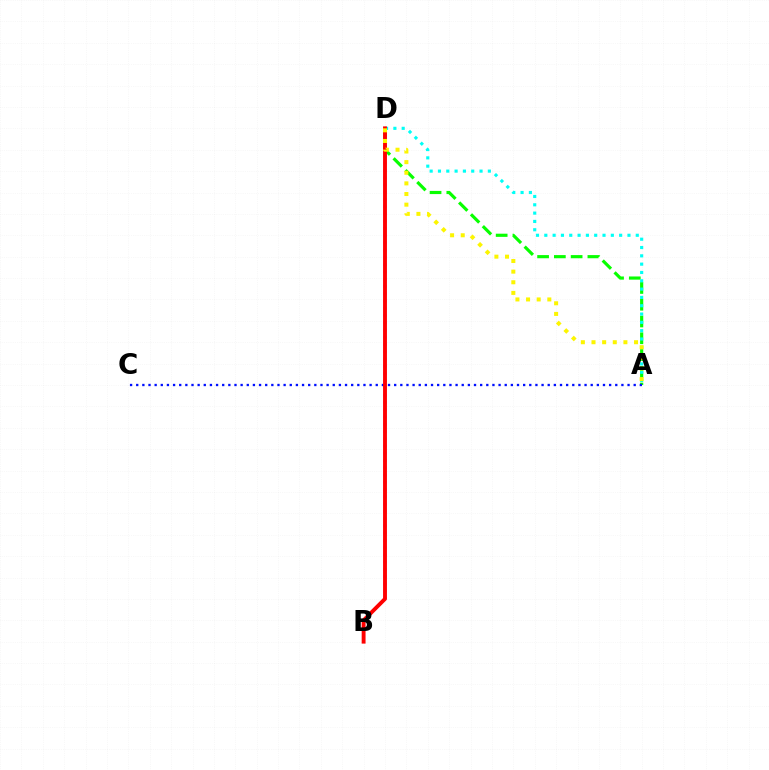{('B', 'D'): [{'color': '#ee00ff', 'line_style': 'dotted', 'thickness': 1.97}, {'color': '#ff0000', 'line_style': 'solid', 'thickness': 2.79}], ('A', 'D'): [{'color': '#08ff00', 'line_style': 'dashed', 'thickness': 2.28}, {'color': '#00fff6', 'line_style': 'dotted', 'thickness': 2.26}, {'color': '#fcf500', 'line_style': 'dotted', 'thickness': 2.89}], ('A', 'C'): [{'color': '#0010ff', 'line_style': 'dotted', 'thickness': 1.67}]}